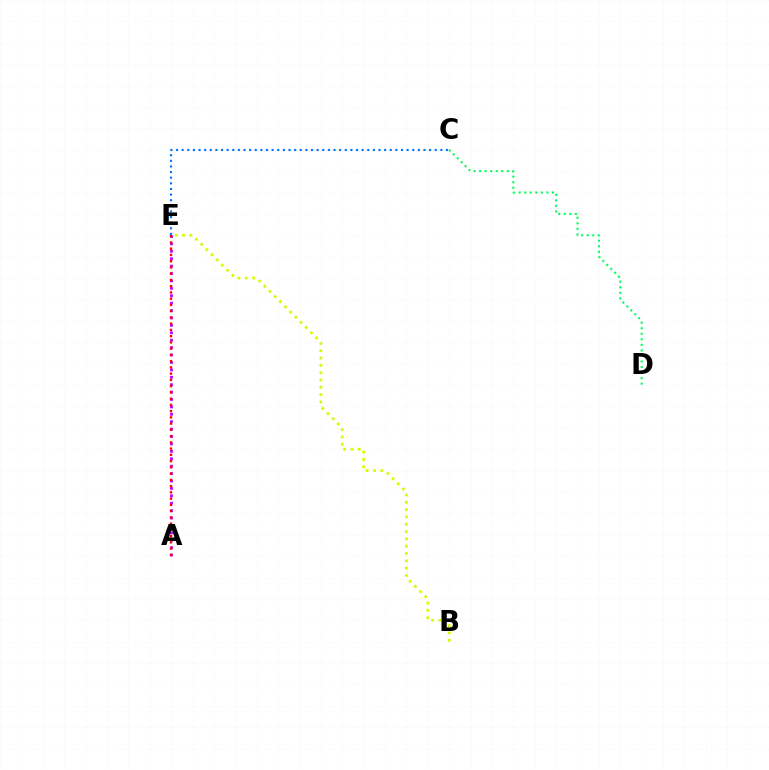{('C', 'D'): [{'color': '#00ff5c', 'line_style': 'dotted', 'thickness': 1.51}], ('A', 'E'): [{'color': '#b900ff', 'line_style': 'dotted', 'thickness': 2.01}, {'color': '#ff0000', 'line_style': 'dotted', 'thickness': 1.7}], ('C', 'E'): [{'color': '#0074ff', 'line_style': 'dotted', 'thickness': 1.53}], ('B', 'E'): [{'color': '#d1ff00', 'line_style': 'dotted', 'thickness': 1.99}]}